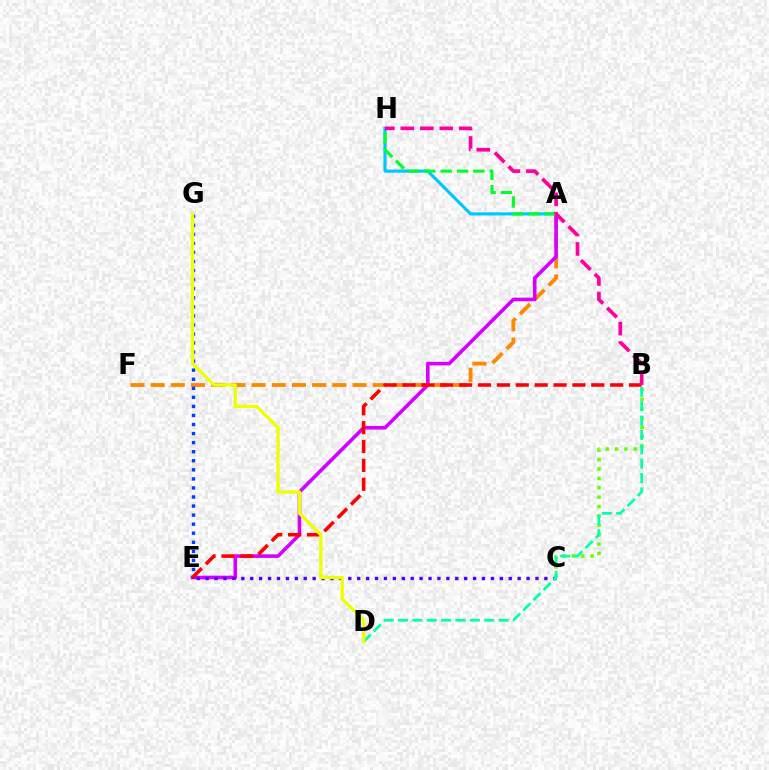{('A', 'F'): [{'color': '#ff8800', 'line_style': 'dashed', 'thickness': 2.74}], ('A', 'E'): [{'color': '#d600ff', 'line_style': 'solid', 'thickness': 2.59}], ('E', 'G'): [{'color': '#003fff', 'line_style': 'dotted', 'thickness': 2.46}], ('C', 'E'): [{'color': '#4f00ff', 'line_style': 'dotted', 'thickness': 2.42}], ('B', 'E'): [{'color': '#ff0000', 'line_style': 'dashed', 'thickness': 2.56}], ('B', 'C'): [{'color': '#66ff00', 'line_style': 'dotted', 'thickness': 2.55}], ('B', 'D'): [{'color': '#00ffaf', 'line_style': 'dashed', 'thickness': 1.95}], ('D', 'G'): [{'color': '#eeff00', 'line_style': 'solid', 'thickness': 2.36}], ('A', 'H'): [{'color': '#00c7ff', 'line_style': 'solid', 'thickness': 2.27}, {'color': '#00ff27', 'line_style': 'dashed', 'thickness': 2.22}], ('B', 'H'): [{'color': '#ff00a0', 'line_style': 'dashed', 'thickness': 2.65}]}